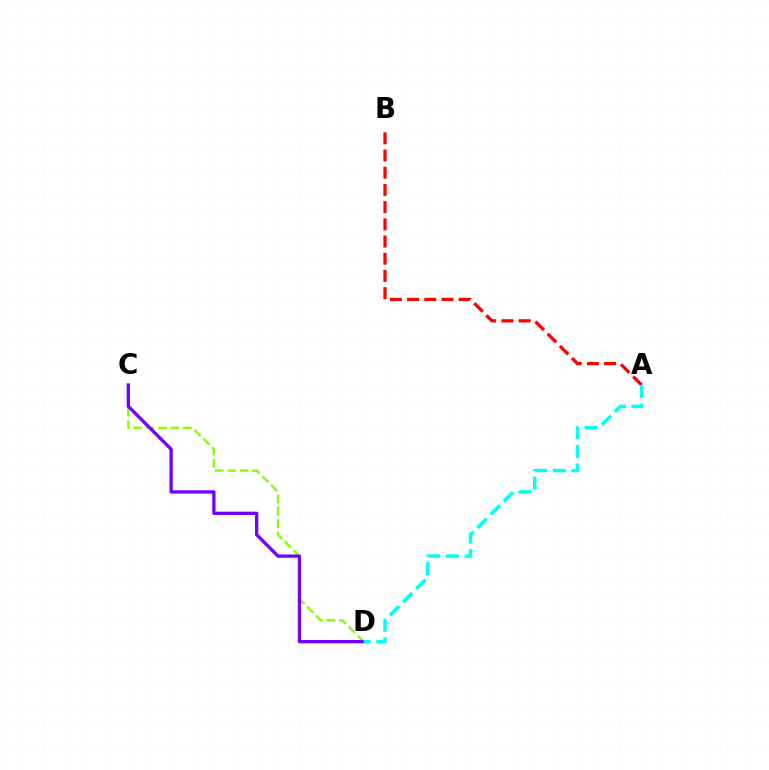{('A', 'B'): [{'color': '#ff0000', 'line_style': 'dashed', 'thickness': 2.34}], ('C', 'D'): [{'color': '#84ff00', 'line_style': 'dashed', 'thickness': 1.69}, {'color': '#7200ff', 'line_style': 'solid', 'thickness': 2.37}], ('A', 'D'): [{'color': '#00fff6', 'line_style': 'dashed', 'thickness': 2.53}]}